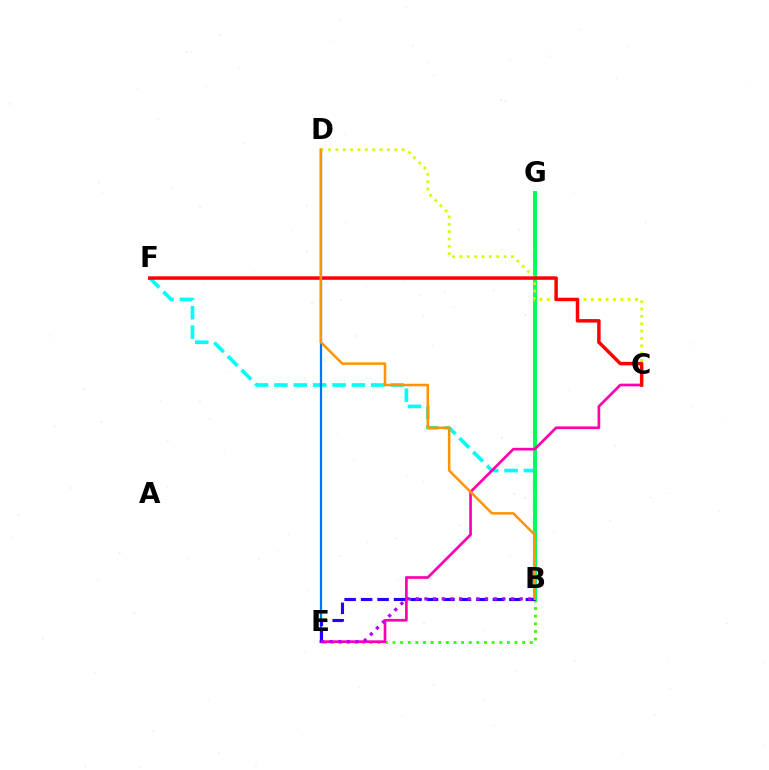{('B', 'E'): [{'color': '#3dff00', 'line_style': 'dotted', 'thickness': 2.07}, {'color': '#2500ff', 'line_style': 'dashed', 'thickness': 2.24}, {'color': '#b900ff', 'line_style': 'dotted', 'thickness': 2.35}], ('B', 'F'): [{'color': '#00fff6', 'line_style': 'dashed', 'thickness': 2.63}], ('D', 'E'): [{'color': '#0074ff', 'line_style': 'solid', 'thickness': 1.62}], ('B', 'G'): [{'color': '#00ff5c', 'line_style': 'solid', 'thickness': 2.84}], ('C', 'D'): [{'color': '#d1ff00', 'line_style': 'dotted', 'thickness': 2.0}], ('C', 'E'): [{'color': '#ff00ac', 'line_style': 'solid', 'thickness': 1.93}], ('C', 'F'): [{'color': '#ff0000', 'line_style': 'solid', 'thickness': 2.51}], ('B', 'D'): [{'color': '#ff9400', 'line_style': 'solid', 'thickness': 1.8}]}